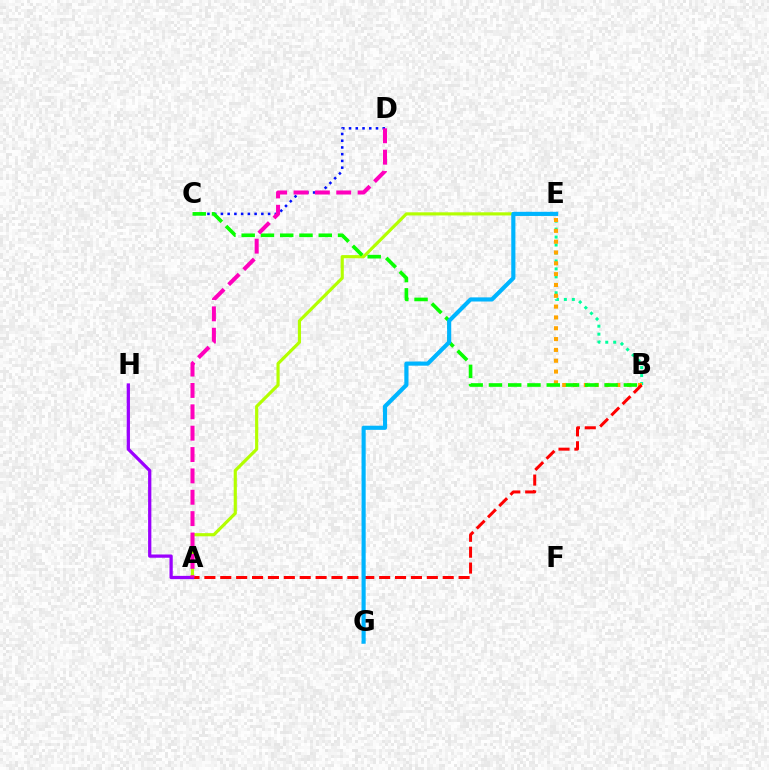{('C', 'D'): [{'color': '#0010ff', 'line_style': 'dotted', 'thickness': 1.83}], ('B', 'E'): [{'color': '#00ff9d', 'line_style': 'dotted', 'thickness': 2.16}, {'color': '#ffa500', 'line_style': 'dotted', 'thickness': 2.94}], ('A', 'B'): [{'color': '#ff0000', 'line_style': 'dashed', 'thickness': 2.16}], ('A', 'E'): [{'color': '#b3ff00', 'line_style': 'solid', 'thickness': 2.27}], ('A', 'H'): [{'color': '#9b00ff', 'line_style': 'solid', 'thickness': 2.34}], ('B', 'C'): [{'color': '#08ff00', 'line_style': 'dashed', 'thickness': 2.62}], ('E', 'G'): [{'color': '#00b5ff', 'line_style': 'solid', 'thickness': 2.98}], ('A', 'D'): [{'color': '#ff00bd', 'line_style': 'dashed', 'thickness': 2.9}]}